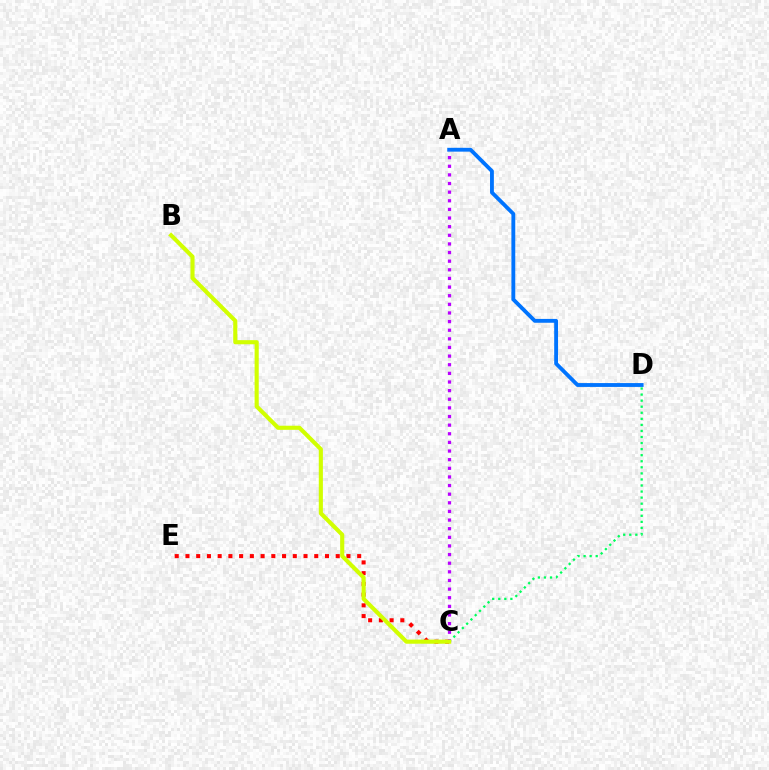{('C', 'E'): [{'color': '#ff0000', 'line_style': 'dotted', 'thickness': 2.92}], ('A', 'D'): [{'color': '#0074ff', 'line_style': 'solid', 'thickness': 2.77}], ('C', 'D'): [{'color': '#00ff5c', 'line_style': 'dotted', 'thickness': 1.65}], ('A', 'C'): [{'color': '#b900ff', 'line_style': 'dotted', 'thickness': 2.34}], ('B', 'C'): [{'color': '#d1ff00', 'line_style': 'solid', 'thickness': 2.96}]}